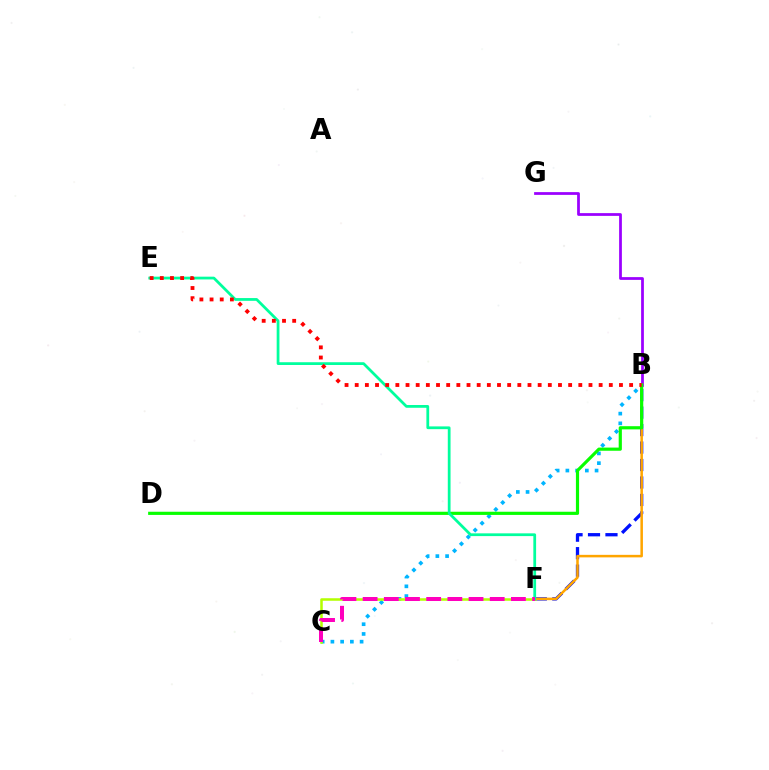{('B', 'C'): [{'color': '#00b5ff', 'line_style': 'dotted', 'thickness': 2.64}], ('B', 'F'): [{'color': '#0010ff', 'line_style': 'dashed', 'thickness': 2.37}, {'color': '#ffa500', 'line_style': 'solid', 'thickness': 1.82}], ('B', 'G'): [{'color': '#9b00ff', 'line_style': 'solid', 'thickness': 1.99}], ('C', 'F'): [{'color': '#b3ff00', 'line_style': 'solid', 'thickness': 1.82}, {'color': '#ff00bd', 'line_style': 'dashed', 'thickness': 2.88}], ('B', 'D'): [{'color': '#08ff00', 'line_style': 'solid', 'thickness': 2.28}], ('E', 'F'): [{'color': '#00ff9d', 'line_style': 'solid', 'thickness': 1.99}], ('B', 'E'): [{'color': '#ff0000', 'line_style': 'dotted', 'thickness': 2.76}]}